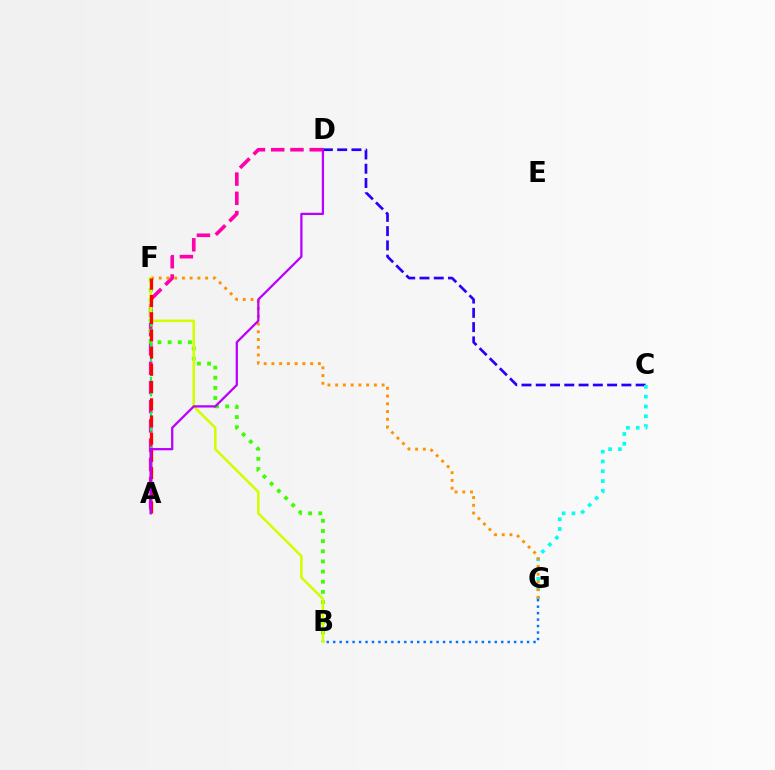{('A', 'D'): [{'color': '#ff00ac', 'line_style': 'dashed', 'thickness': 2.61}, {'color': '#b900ff', 'line_style': 'solid', 'thickness': 1.63}], ('C', 'D'): [{'color': '#2500ff', 'line_style': 'dashed', 'thickness': 1.94}], ('C', 'G'): [{'color': '#00fff6', 'line_style': 'dotted', 'thickness': 2.66}], ('A', 'F'): [{'color': '#00ff5c', 'line_style': 'dashed', 'thickness': 1.58}, {'color': '#ff0000', 'line_style': 'dashed', 'thickness': 2.34}], ('F', 'G'): [{'color': '#ff9400', 'line_style': 'dotted', 'thickness': 2.1}], ('B', 'F'): [{'color': '#3dff00', 'line_style': 'dotted', 'thickness': 2.76}, {'color': '#d1ff00', 'line_style': 'solid', 'thickness': 1.84}], ('B', 'G'): [{'color': '#0074ff', 'line_style': 'dotted', 'thickness': 1.76}]}